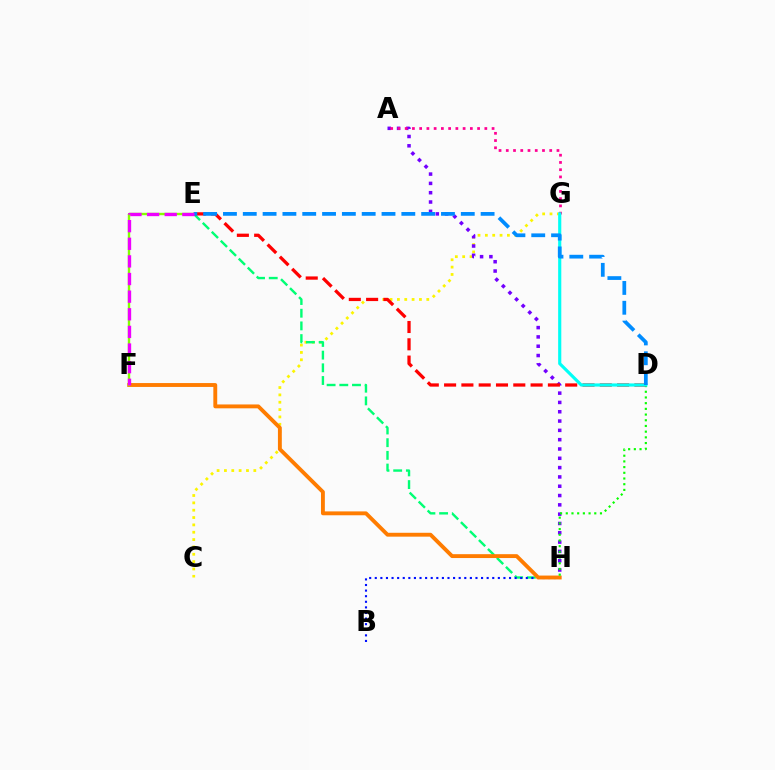{('C', 'G'): [{'color': '#fcf500', 'line_style': 'dotted', 'thickness': 2.0}], ('E', 'H'): [{'color': '#00ff74', 'line_style': 'dashed', 'thickness': 1.72}], ('A', 'H'): [{'color': '#7200ff', 'line_style': 'dotted', 'thickness': 2.53}], ('B', 'H'): [{'color': '#0010ff', 'line_style': 'dotted', 'thickness': 1.52}], ('A', 'G'): [{'color': '#ff0094', 'line_style': 'dotted', 'thickness': 1.97}], ('F', 'H'): [{'color': '#ff7c00', 'line_style': 'solid', 'thickness': 2.79}], ('D', 'H'): [{'color': '#08ff00', 'line_style': 'dotted', 'thickness': 1.55}], ('D', 'E'): [{'color': '#ff0000', 'line_style': 'dashed', 'thickness': 2.35}, {'color': '#008cff', 'line_style': 'dashed', 'thickness': 2.69}], ('E', 'F'): [{'color': '#84ff00', 'line_style': 'solid', 'thickness': 1.72}, {'color': '#ee00ff', 'line_style': 'dashed', 'thickness': 2.39}], ('D', 'G'): [{'color': '#00fff6', 'line_style': 'solid', 'thickness': 2.27}]}